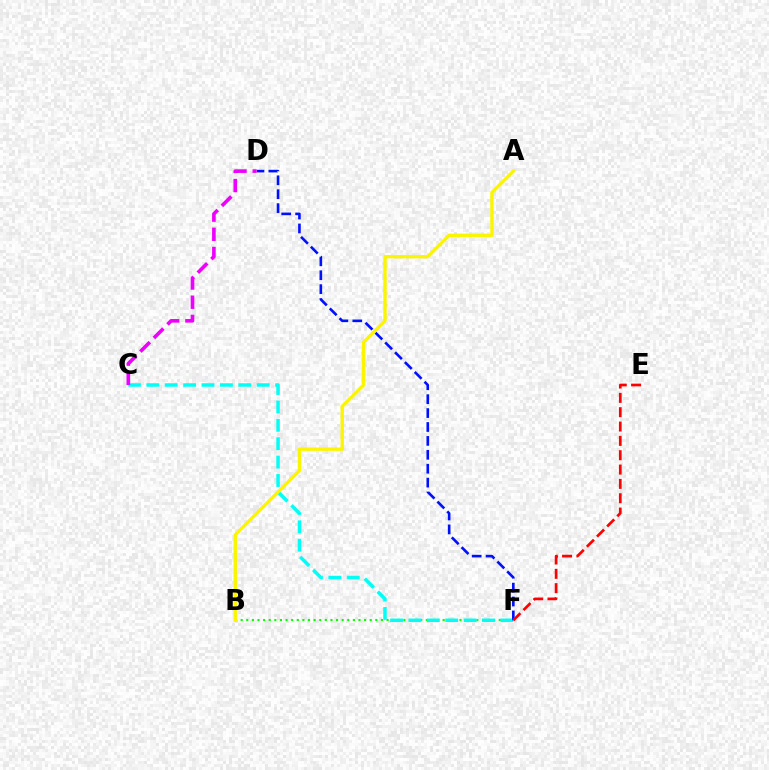{('B', 'F'): [{'color': '#08ff00', 'line_style': 'dotted', 'thickness': 1.52}], ('C', 'F'): [{'color': '#00fff6', 'line_style': 'dashed', 'thickness': 2.5}], ('D', 'F'): [{'color': '#0010ff', 'line_style': 'dashed', 'thickness': 1.89}], ('E', 'F'): [{'color': '#ff0000', 'line_style': 'dashed', 'thickness': 1.95}], ('C', 'D'): [{'color': '#ee00ff', 'line_style': 'dashed', 'thickness': 2.61}], ('A', 'B'): [{'color': '#fcf500', 'line_style': 'solid', 'thickness': 2.44}]}